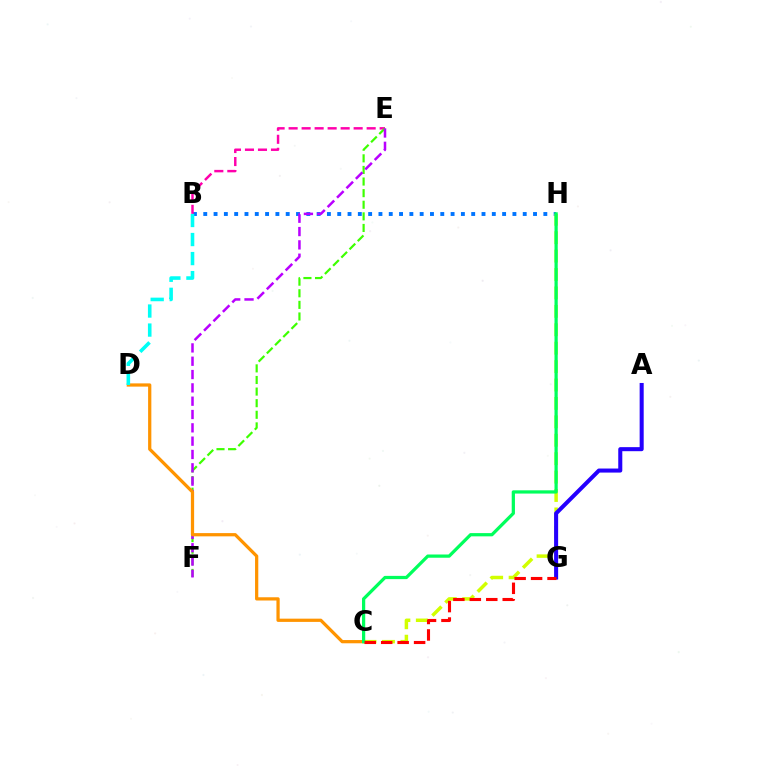{('B', 'H'): [{'color': '#0074ff', 'line_style': 'dotted', 'thickness': 2.8}], ('B', 'E'): [{'color': '#ff00ac', 'line_style': 'dashed', 'thickness': 1.77}], ('E', 'F'): [{'color': '#3dff00', 'line_style': 'dashed', 'thickness': 1.58}, {'color': '#b900ff', 'line_style': 'dashed', 'thickness': 1.81}], ('C', 'H'): [{'color': '#d1ff00', 'line_style': 'dashed', 'thickness': 2.5}, {'color': '#00ff5c', 'line_style': 'solid', 'thickness': 2.33}], ('A', 'G'): [{'color': '#2500ff', 'line_style': 'solid', 'thickness': 2.91}], ('C', 'D'): [{'color': '#ff9400', 'line_style': 'solid', 'thickness': 2.33}], ('B', 'D'): [{'color': '#00fff6', 'line_style': 'dashed', 'thickness': 2.59}], ('C', 'G'): [{'color': '#ff0000', 'line_style': 'dashed', 'thickness': 2.24}]}